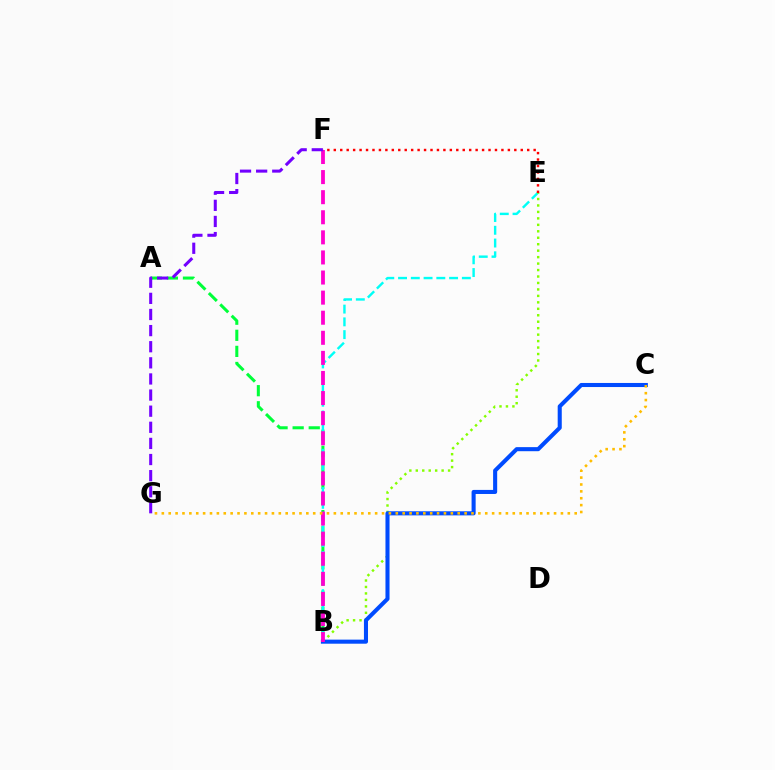{('A', 'B'): [{'color': '#00ff39', 'line_style': 'dashed', 'thickness': 2.19}], ('B', 'E'): [{'color': '#00fff6', 'line_style': 'dashed', 'thickness': 1.73}, {'color': '#84ff00', 'line_style': 'dotted', 'thickness': 1.75}], ('B', 'C'): [{'color': '#004bff', 'line_style': 'solid', 'thickness': 2.93}], ('B', 'F'): [{'color': '#ff00cf', 'line_style': 'dashed', 'thickness': 2.73}], ('E', 'F'): [{'color': '#ff0000', 'line_style': 'dotted', 'thickness': 1.75}], ('C', 'G'): [{'color': '#ffbd00', 'line_style': 'dotted', 'thickness': 1.87}], ('F', 'G'): [{'color': '#7200ff', 'line_style': 'dashed', 'thickness': 2.19}]}